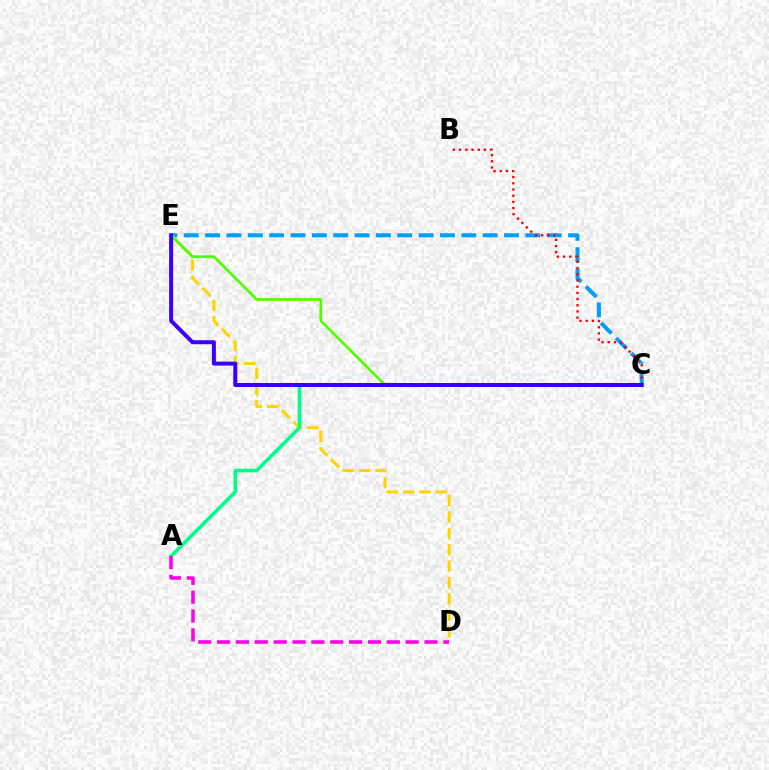{('C', 'E'): [{'color': '#009eff', 'line_style': 'dashed', 'thickness': 2.9}, {'color': '#4fff00', 'line_style': 'solid', 'thickness': 1.96}, {'color': '#3700ff', 'line_style': 'solid', 'thickness': 2.87}], ('D', 'E'): [{'color': '#ffd500', 'line_style': 'dashed', 'thickness': 2.23}], ('B', 'C'): [{'color': '#ff0000', 'line_style': 'dotted', 'thickness': 1.68}], ('A', 'C'): [{'color': '#00ff86', 'line_style': 'solid', 'thickness': 2.59}], ('A', 'D'): [{'color': '#ff00ed', 'line_style': 'dashed', 'thickness': 2.56}]}